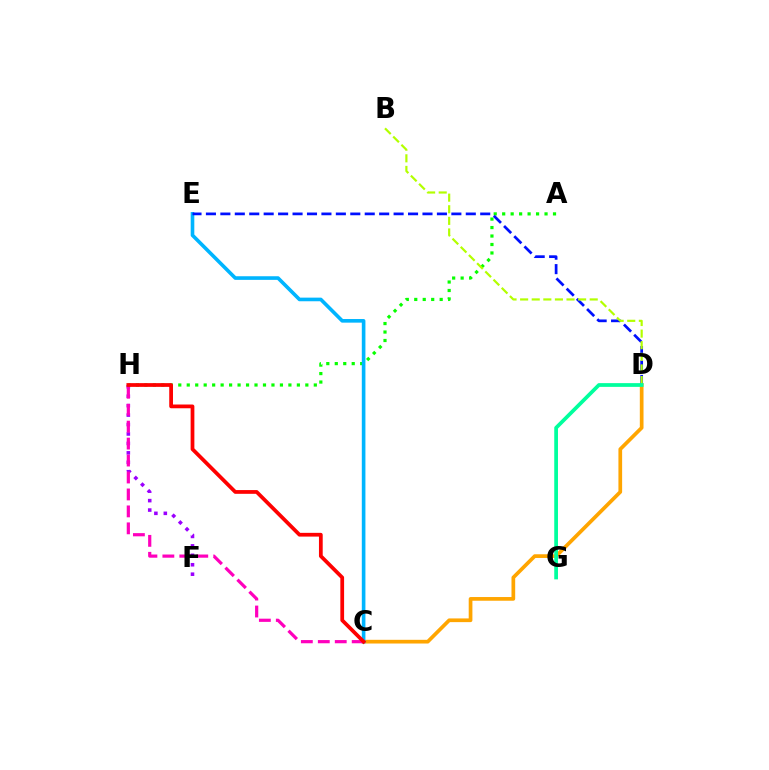{('C', 'D'): [{'color': '#ffa500', 'line_style': 'solid', 'thickness': 2.67}], ('F', 'H'): [{'color': '#9b00ff', 'line_style': 'dotted', 'thickness': 2.56}], ('A', 'H'): [{'color': '#08ff00', 'line_style': 'dotted', 'thickness': 2.3}], ('C', 'E'): [{'color': '#00b5ff', 'line_style': 'solid', 'thickness': 2.61}], ('C', 'H'): [{'color': '#ff00bd', 'line_style': 'dashed', 'thickness': 2.3}, {'color': '#ff0000', 'line_style': 'solid', 'thickness': 2.7}], ('D', 'E'): [{'color': '#0010ff', 'line_style': 'dashed', 'thickness': 1.96}], ('B', 'D'): [{'color': '#b3ff00', 'line_style': 'dashed', 'thickness': 1.58}], ('D', 'G'): [{'color': '#00ff9d', 'line_style': 'solid', 'thickness': 2.69}]}